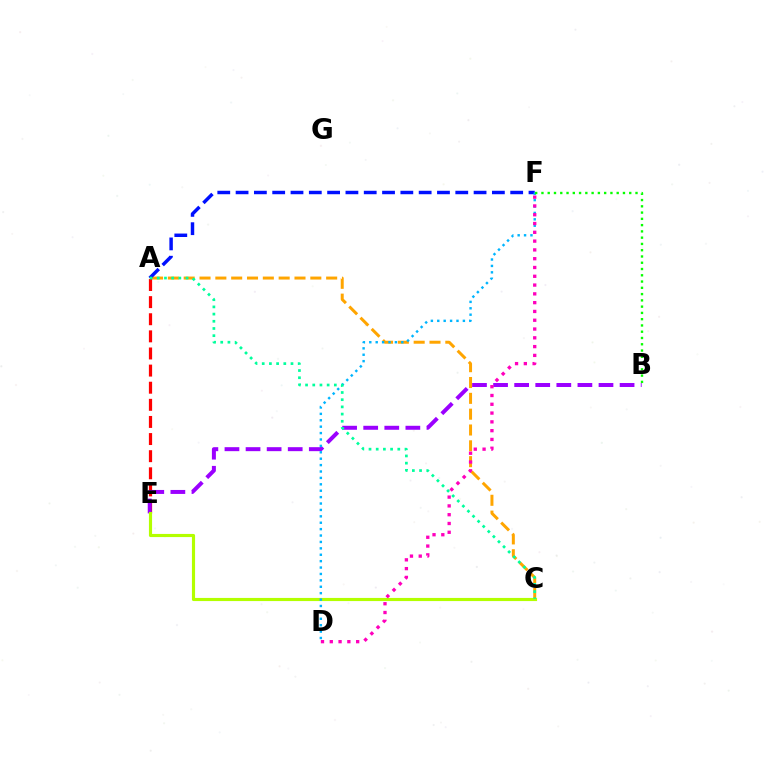{('A', 'E'): [{'color': '#ff0000', 'line_style': 'dashed', 'thickness': 2.33}], ('B', 'E'): [{'color': '#9b00ff', 'line_style': 'dashed', 'thickness': 2.86}], ('A', 'C'): [{'color': '#ffa500', 'line_style': 'dashed', 'thickness': 2.15}, {'color': '#00ff9d', 'line_style': 'dotted', 'thickness': 1.95}], ('A', 'F'): [{'color': '#0010ff', 'line_style': 'dashed', 'thickness': 2.49}], ('C', 'E'): [{'color': '#b3ff00', 'line_style': 'solid', 'thickness': 2.26}], ('D', 'F'): [{'color': '#00b5ff', 'line_style': 'dotted', 'thickness': 1.74}, {'color': '#ff00bd', 'line_style': 'dotted', 'thickness': 2.39}], ('B', 'F'): [{'color': '#08ff00', 'line_style': 'dotted', 'thickness': 1.7}]}